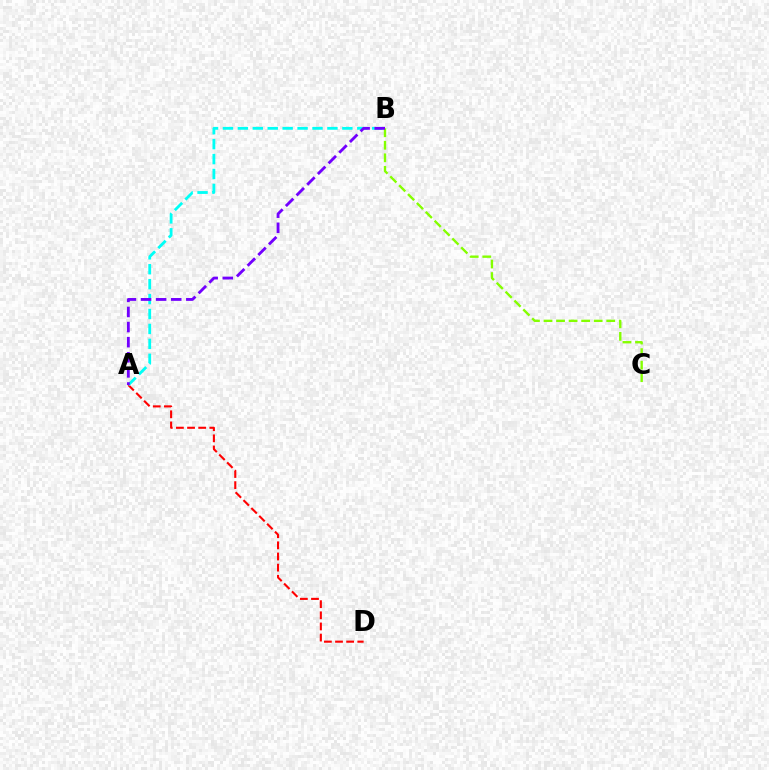{('A', 'D'): [{'color': '#ff0000', 'line_style': 'dashed', 'thickness': 1.51}], ('B', 'C'): [{'color': '#84ff00', 'line_style': 'dashed', 'thickness': 1.7}], ('A', 'B'): [{'color': '#00fff6', 'line_style': 'dashed', 'thickness': 2.03}, {'color': '#7200ff', 'line_style': 'dashed', 'thickness': 2.05}]}